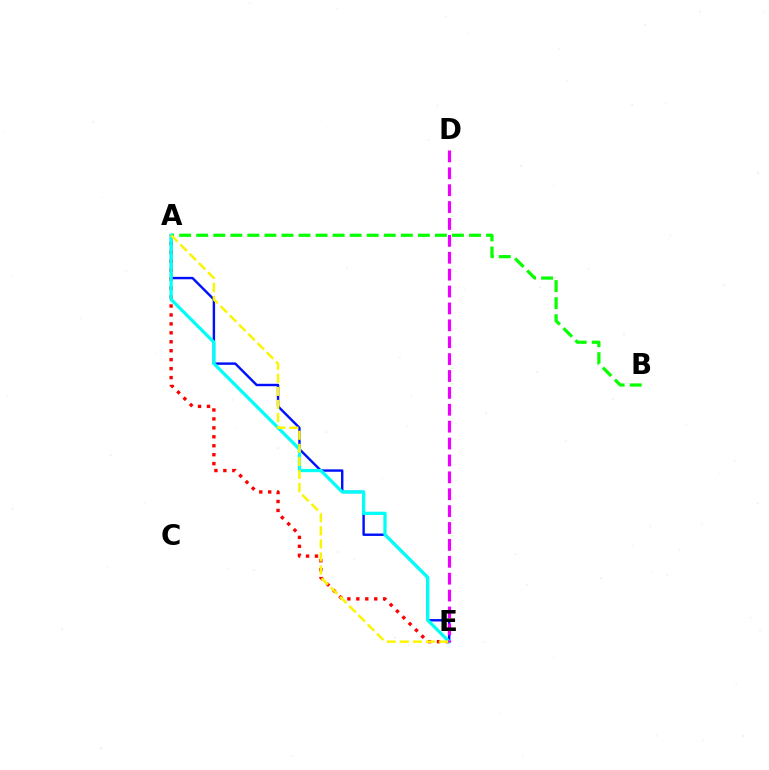{('A', 'B'): [{'color': '#08ff00', 'line_style': 'dashed', 'thickness': 2.32}], ('A', 'E'): [{'color': '#0010ff', 'line_style': 'solid', 'thickness': 1.74}, {'color': '#ff0000', 'line_style': 'dotted', 'thickness': 2.43}, {'color': '#00fff6', 'line_style': 'solid', 'thickness': 2.34}, {'color': '#fcf500', 'line_style': 'dashed', 'thickness': 1.77}], ('D', 'E'): [{'color': '#ee00ff', 'line_style': 'dashed', 'thickness': 2.29}]}